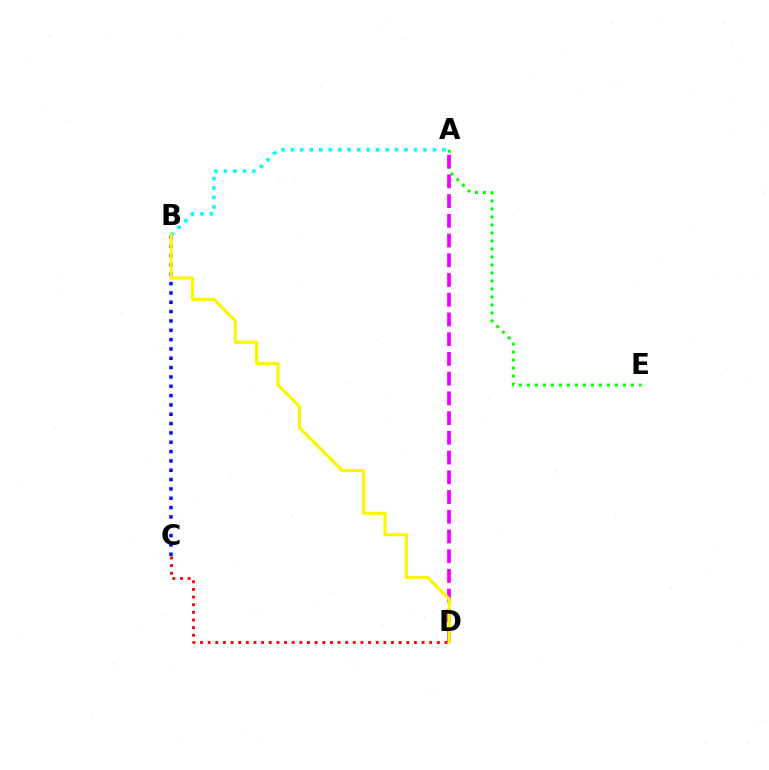{('A', 'E'): [{'color': '#08ff00', 'line_style': 'dotted', 'thickness': 2.17}], ('B', 'C'): [{'color': '#0010ff', 'line_style': 'dotted', 'thickness': 2.54}], ('A', 'B'): [{'color': '#00fff6', 'line_style': 'dotted', 'thickness': 2.57}], ('A', 'D'): [{'color': '#ee00ff', 'line_style': 'dashed', 'thickness': 2.68}], ('B', 'D'): [{'color': '#fcf500', 'line_style': 'solid', 'thickness': 2.27}], ('C', 'D'): [{'color': '#ff0000', 'line_style': 'dotted', 'thickness': 2.08}]}